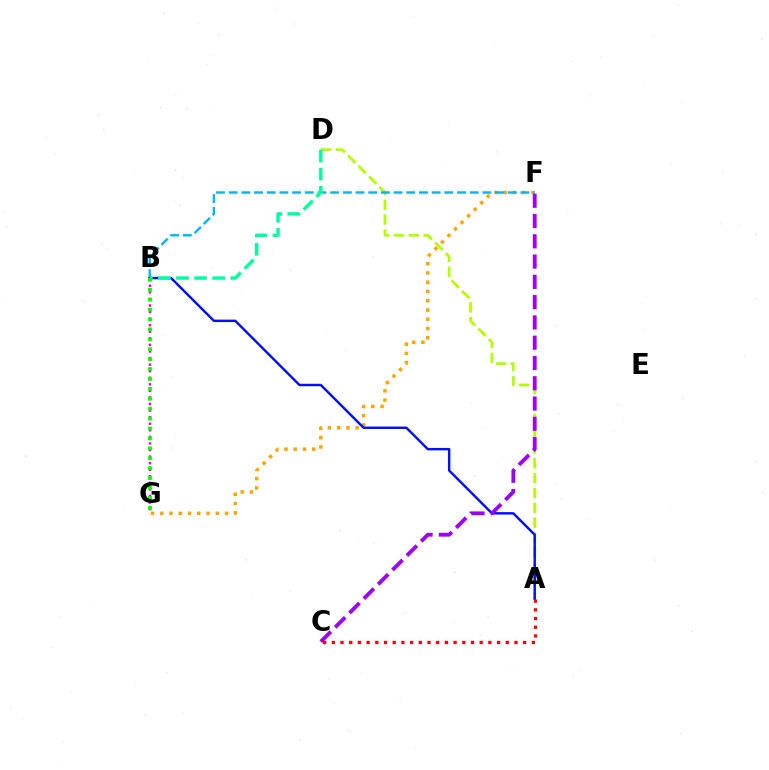{('A', 'D'): [{'color': '#b3ff00', 'line_style': 'dashed', 'thickness': 2.01}], ('F', 'G'): [{'color': '#ffa500', 'line_style': 'dotted', 'thickness': 2.51}], ('B', 'F'): [{'color': '#00b5ff', 'line_style': 'dashed', 'thickness': 1.72}], ('A', 'B'): [{'color': '#0010ff', 'line_style': 'solid', 'thickness': 1.75}], ('C', 'F'): [{'color': '#9b00ff', 'line_style': 'dashed', 'thickness': 2.75}], ('B', 'G'): [{'color': '#ff00bd', 'line_style': 'dotted', 'thickness': 1.78}, {'color': '#08ff00', 'line_style': 'dotted', 'thickness': 2.69}], ('A', 'C'): [{'color': '#ff0000', 'line_style': 'dotted', 'thickness': 2.36}], ('B', 'D'): [{'color': '#00ff9d', 'line_style': 'dashed', 'thickness': 2.46}]}